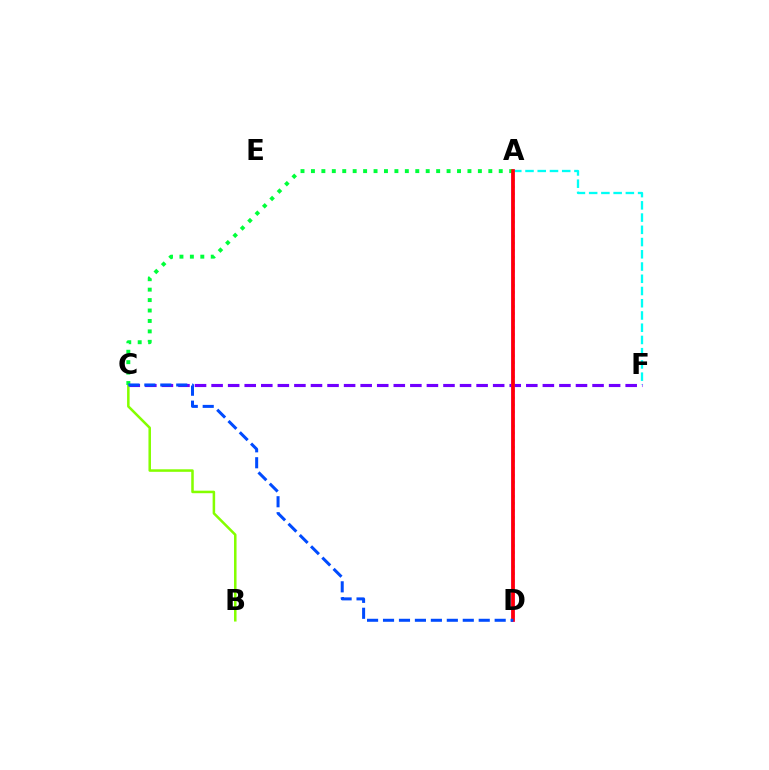{('A', 'D'): [{'color': '#ffbd00', 'line_style': 'dotted', 'thickness': 1.91}, {'color': '#ff00cf', 'line_style': 'solid', 'thickness': 2.55}, {'color': '#ff0000', 'line_style': 'solid', 'thickness': 2.53}], ('A', 'F'): [{'color': '#00fff6', 'line_style': 'dashed', 'thickness': 1.66}], ('C', 'F'): [{'color': '#7200ff', 'line_style': 'dashed', 'thickness': 2.25}], ('B', 'C'): [{'color': '#84ff00', 'line_style': 'solid', 'thickness': 1.82}], ('A', 'C'): [{'color': '#00ff39', 'line_style': 'dotted', 'thickness': 2.83}], ('C', 'D'): [{'color': '#004bff', 'line_style': 'dashed', 'thickness': 2.17}]}